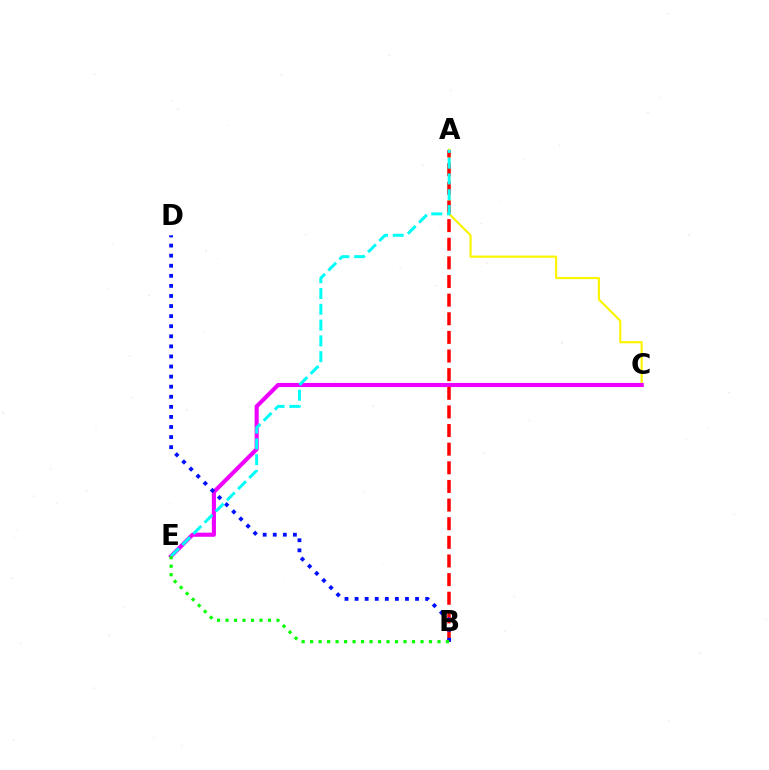{('A', 'C'): [{'color': '#fcf500', 'line_style': 'solid', 'thickness': 1.55}], ('C', 'E'): [{'color': '#ee00ff', 'line_style': 'solid', 'thickness': 2.96}], ('A', 'B'): [{'color': '#ff0000', 'line_style': 'dashed', 'thickness': 2.53}], ('B', 'D'): [{'color': '#0010ff', 'line_style': 'dotted', 'thickness': 2.74}], ('A', 'E'): [{'color': '#00fff6', 'line_style': 'dashed', 'thickness': 2.15}], ('B', 'E'): [{'color': '#08ff00', 'line_style': 'dotted', 'thickness': 2.31}]}